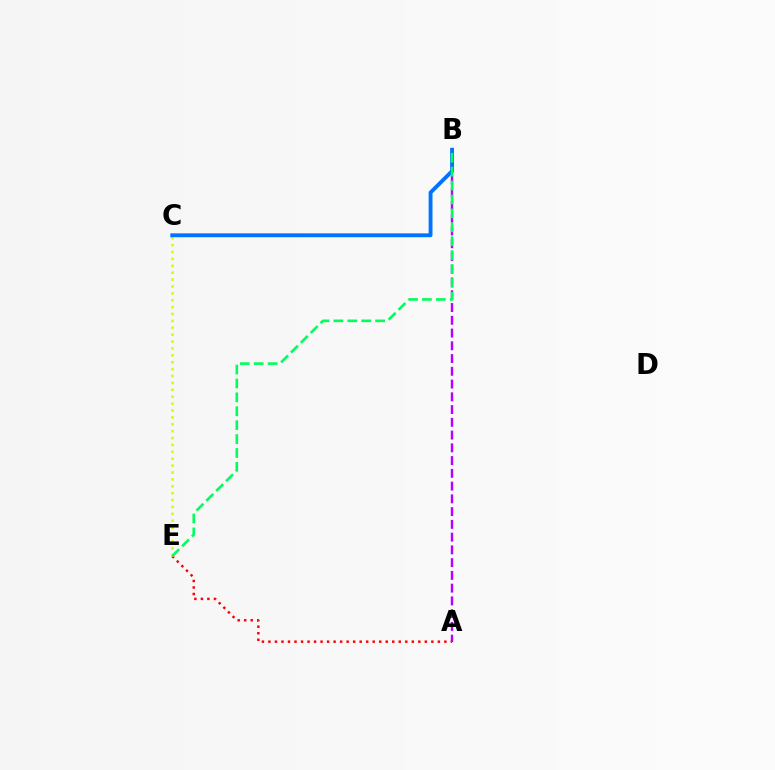{('A', 'E'): [{'color': '#ff0000', 'line_style': 'dotted', 'thickness': 1.77}], ('A', 'B'): [{'color': '#b900ff', 'line_style': 'dashed', 'thickness': 1.73}], ('C', 'E'): [{'color': '#d1ff00', 'line_style': 'dotted', 'thickness': 1.87}], ('B', 'C'): [{'color': '#0074ff', 'line_style': 'solid', 'thickness': 2.79}], ('B', 'E'): [{'color': '#00ff5c', 'line_style': 'dashed', 'thickness': 1.89}]}